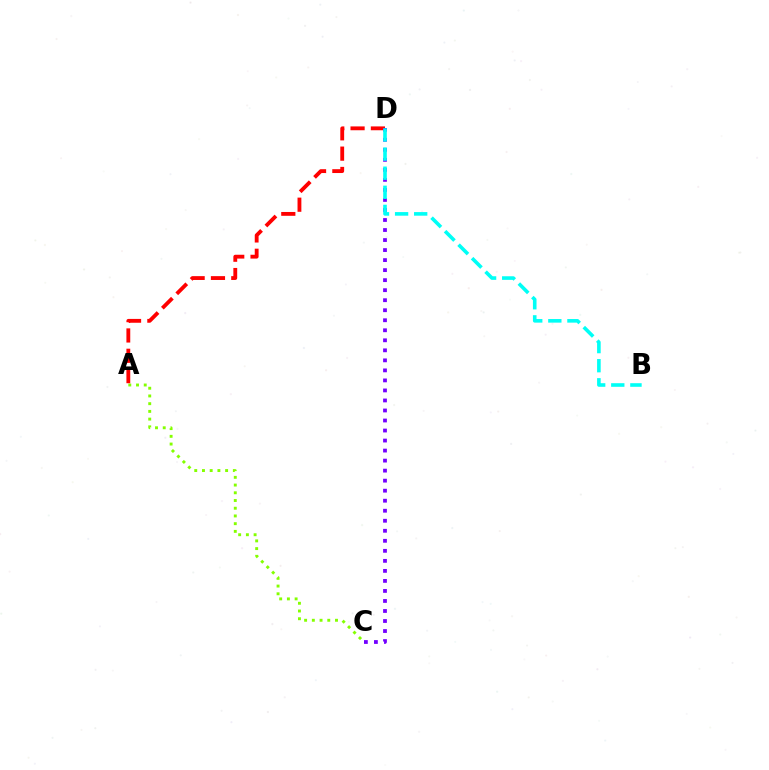{('A', 'C'): [{'color': '#84ff00', 'line_style': 'dotted', 'thickness': 2.1}], ('A', 'D'): [{'color': '#ff0000', 'line_style': 'dashed', 'thickness': 2.76}], ('C', 'D'): [{'color': '#7200ff', 'line_style': 'dotted', 'thickness': 2.72}], ('B', 'D'): [{'color': '#00fff6', 'line_style': 'dashed', 'thickness': 2.59}]}